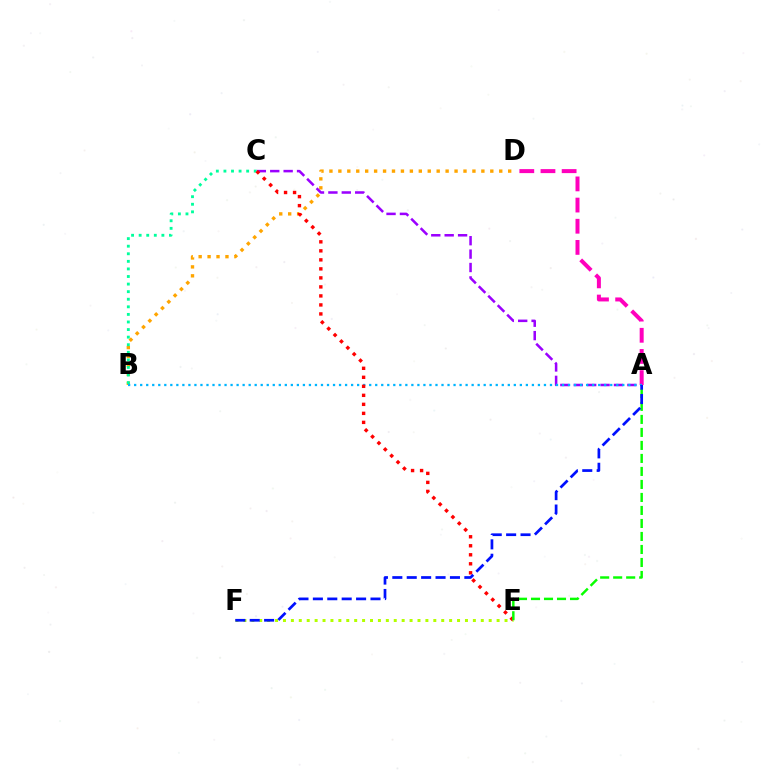{('E', 'F'): [{'color': '#b3ff00', 'line_style': 'dotted', 'thickness': 2.15}], ('B', 'D'): [{'color': '#ffa500', 'line_style': 'dotted', 'thickness': 2.43}], ('A', 'D'): [{'color': '#ff00bd', 'line_style': 'dashed', 'thickness': 2.88}], ('A', 'C'): [{'color': '#9b00ff', 'line_style': 'dashed', 'thickness': 1.82}], ('B', 'C'): [{'color': '#00ff9d', 'line_style': 'dotted', 'thickness': 2.06}], ('A', 'B'): [{'color': '#00b5ff', 'line_style': 'dotted', 'thickness': 1.64}], ('C', 'E'): [{'color': '#ff0000', 'line_style': 'dotted', 'thickness': 2.45}], ('A', 'E'): [{'color': '#08ff00', 'line_style': 'dashed', 'thickness': 1.77}], ('A', 'F'): [{'color': '#0010ff', 'line_style': 'dashed', 'thickness': 1.96}]}